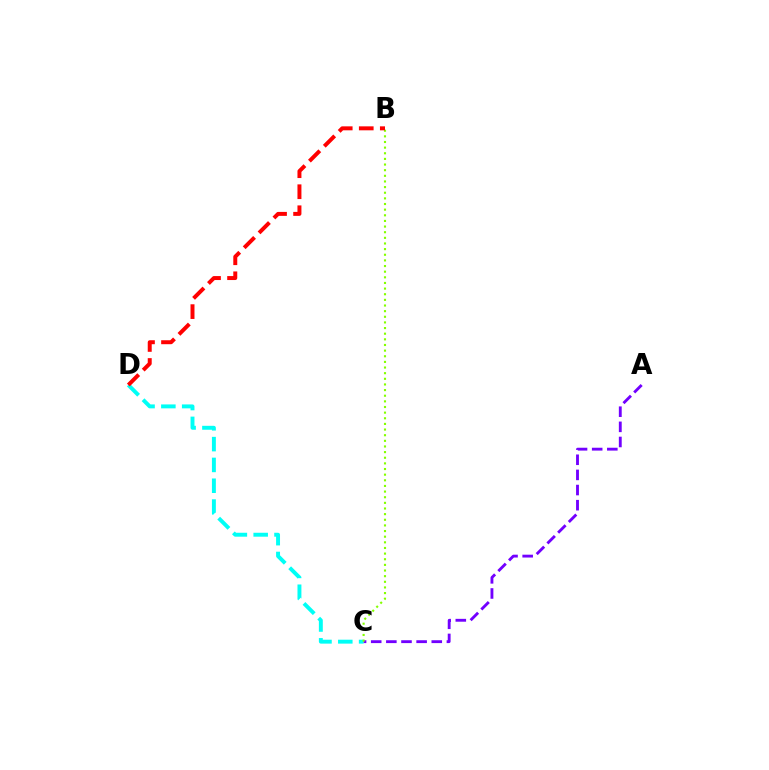{('C', 'D'): [{'color': '#00fff6', 'line_style': 'dashed', 'thickness': 2.83}], ('A', 'C'): [{'color': '#7200ff', 'line_style': 'dashed', 'thickness': 2.06}], ('B', 'C'): [{'color': '#84ff00', 'line_style': 'dotted', 'thickness': 1.53}], ('B', 'D'): [{'color': '#ff0000', 'line_style': 'dashed', 'thickness': 2.86}]}